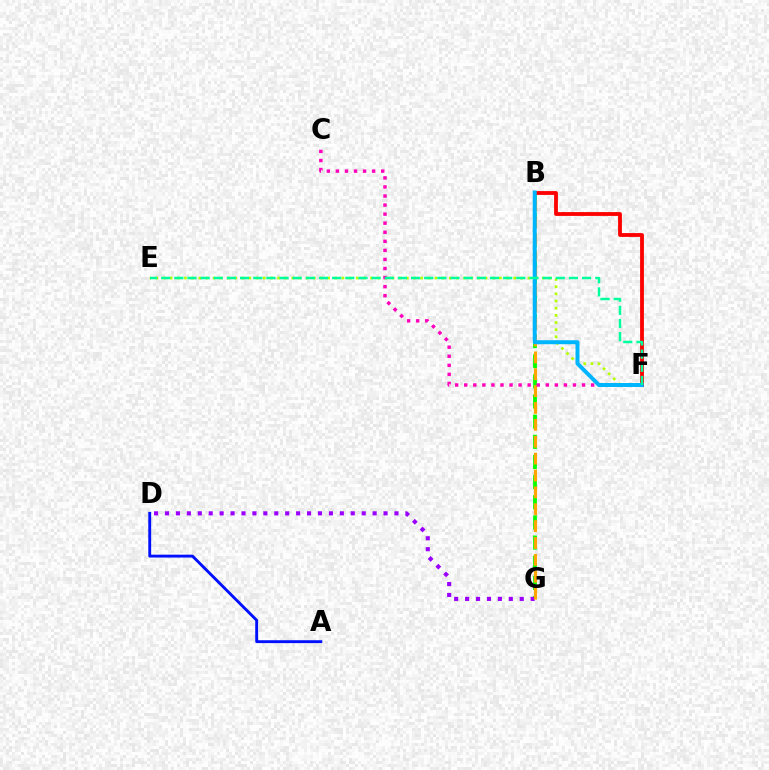{('B', 'G'): [{'color': '#08ff00', 'line_style': 'dashed', 'thickness': 2.74}, {'color': '#ffa500', 'line_style': 'dashed', 'thickness': 2.29}], ('D', 'G'): [{'color': '#9b00ff', 'line_style': 'dotted', 'thickness': 2.97}], ('A', 'D'): [{'color': '#0010ff', 'line_style': 'solid', 'thickness': 2.08}], ('E', 'F'): [{'color': '#b3ff00', 'line_style': 'dotted', 'thickness': 1.94}, {'color': '#00ff9d', 'line_style': 'dashed', 'thickness': 1.79}], ('C', 'F'): [{'color': '#ff00bd', 'line_style': 'dotted', 'thickness': 2.46}], ('B', 'F'): [{'color': '#ff0000', 'line_style': 'solid', 'thickness': 2.76}, {'color': '#00b5ff', 'line_style': 'solid', 'thickness': 2.87}]}